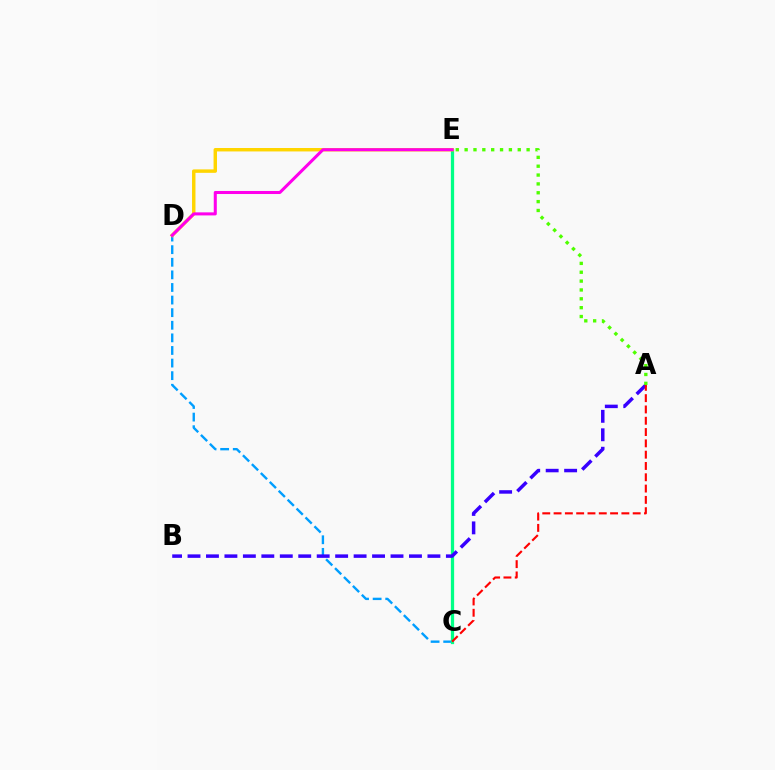{('C', 'D'): [{'color': '#009eff', 'line_style': 'dashed', 'thickness': 1.71}], ('C', 'E'): [{'color': '#00ff86', 'line_style': 'solid', 'thickness': 2.35}], ('A', 'B'): [{'color': '#3700ff', 'line_style': 'dashed', 'thickness': 2.51}], ('D', 'E'): [{'color': '#ffd500', 'line_style': 'solid', 'thickness': 2.48}, {'color': '#ff00ed', 'line_style': 'solid', 'thickness': 2.19}], ('A', 'C'): [{'color': '#ff0000', 'line_style': 'dashed', 'thickness': 1.54}], ('A', 'E'): [{'color': '#4fff00', 'line_style': 'dotted', 'thickness': 2.41}]}